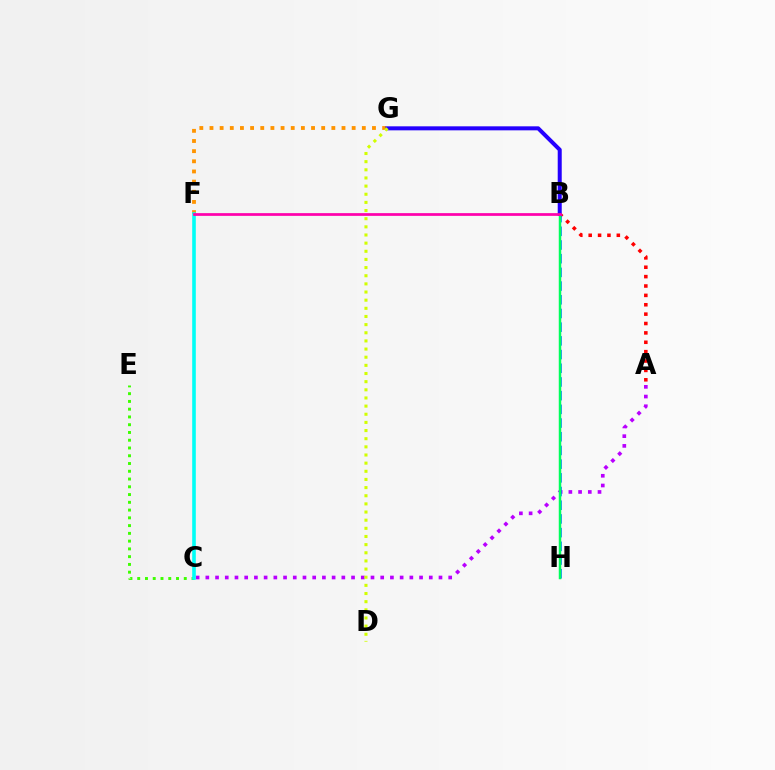{('A', 'B'): [{'color': '#ff0000', 'line_style': 'dotted', 'thickness': 2.55}], ('C', 'E'): [{'color': '#3dff00', 'line_style': 'dotted', 'thickness': 2.11}], ('A', 'C'): [{'color': '#b900ff', 'line_style': 'dotted', 'thickness': 2.64}], ('B', 'H'): [{'color': '#0074ff', 'line_style': 'dashed', 'thickness': 1.86}, {'color': '#00ff5c', 'line_style': 'solid', 'thickness': 1.78}], ('F', 'G'): [{'color': '#ff9400', 'line_style': 'dotted', 'thickness': 2.76}], ('B', 'G'): [{'color': '#2500ff', 'line_style': 'solid', 'thickness': 2.89}], ('C', 'F'): [{'color': '#00fff6', 'line_style': 'solid', 'thickness': 2.6}], ('B', 'F'): [{'color': '#ff00ac', 'line_style': 'solid', 'thickness': 1.96}], ('D', 'G'): [{'color': '#d1ff00', 'line_style': 'dotted', 'thickness': 2.21}]}